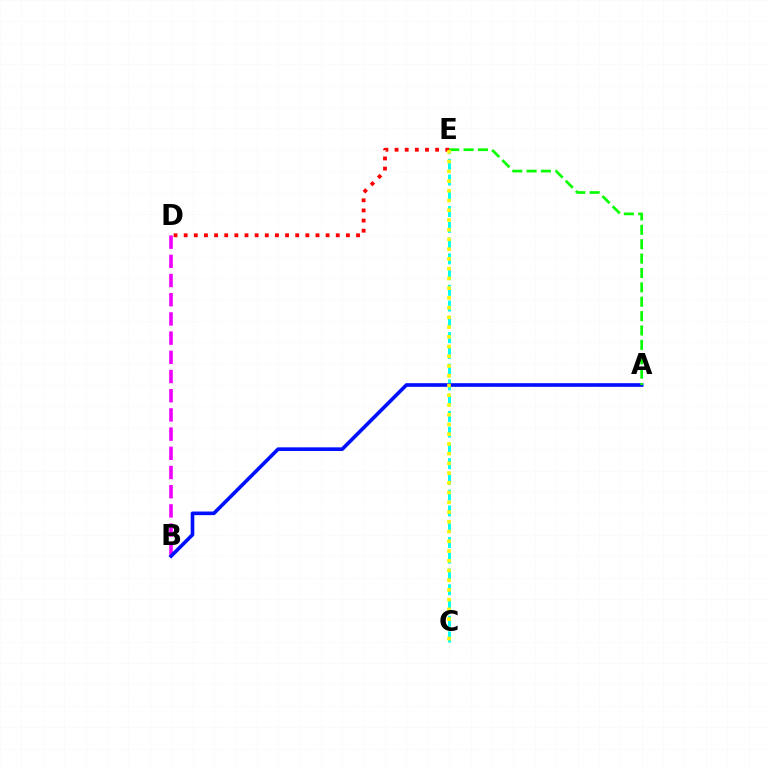{('B', 'D'): [{'color': '#ee00ff', 'line_style': 'dashed', 'thickness': 2.61}], ('C', 'E'): [{'color': '#00fff6', 'line_style': 'dashed', 'thickness': 2.14}, {'color': '#fcf500', 'line_style': 'dotted', 'thickness': 2.65}], ('A', 'B'): [{'color': '#0010ff', 'line_style': 'solid', 'thickness': 2.62}], ('D', 'E'): [{'color': '#ff0000', 'line_style': 'dotted', 'thickness': 2.75}], ('A', 'E'): [{'color': '#08ff00', 'line_style': 'dashed', 'thickness': 1.95}]}